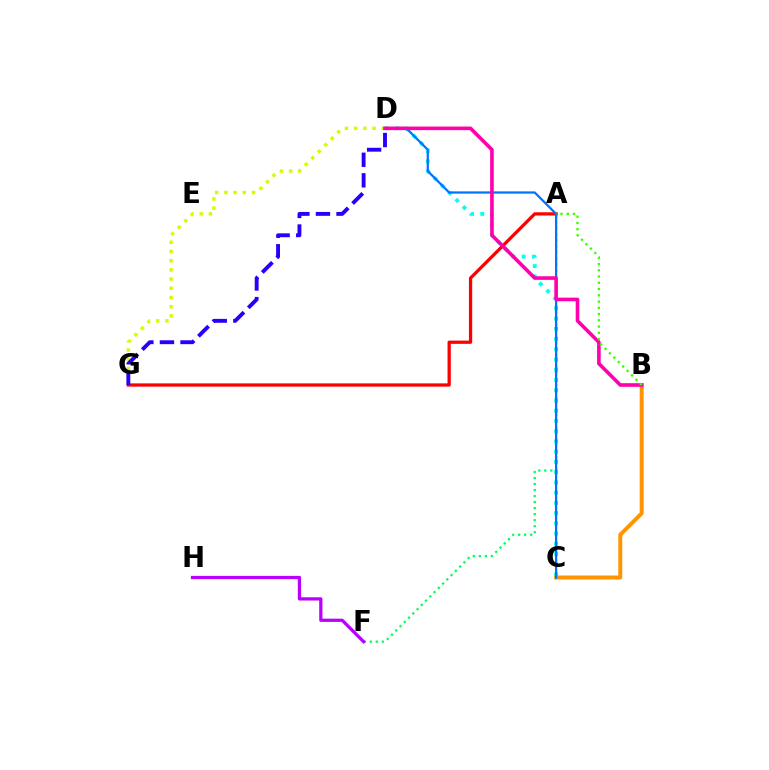{('A', 'F'): [{'color': '#00ff5c', 'line_style': 'dotted', 'thickness': 1.64}], ('D', 'G'): [{'color': '#d1ff00', 'line_style': 'dotted', 'thickness': 2.5}, {'color': '#2500ff', 'line_style': 'dashed', 'thickness': 2.79}], ('B', 'C'): [{'color': '#ff9400', 'line_style': 'solid', 'thickness': 2.85}], ('C', 'D'): [{'color': '#00fff6', 'line_style': 'dotted', 'thickness': 2.78}, {'color': '#0074ff', 'line_style': 'solid', 'thickness': 1.62}], ('F', 'H'): [{'color': '#b900ff', 'line_style': 'solid', 'thickness': 2.33}], ('A', 'G'): [{'color': '#ff0000', 'line_style': 'solid', 'thickness': 2.35}], ('B', 'D'): [{'color': '#ff00ac', 'line_style': 'solid', 'thickness': 2.6}], ('A', 'B'): [{'color': '#3dff00', 'line_style': 'dotted', 'thickness': 1.7}]}